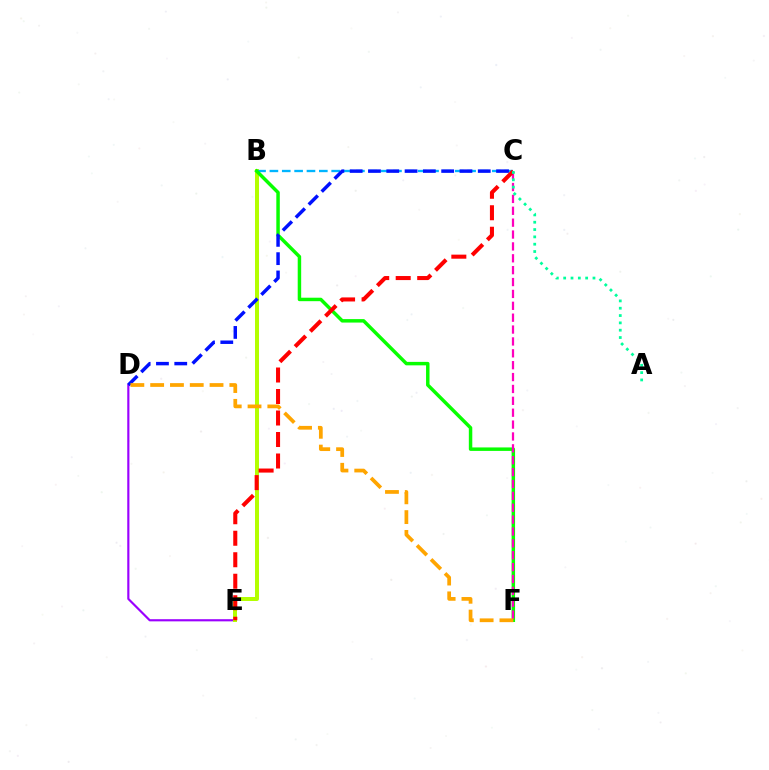{('D', 'E'): [{'color': '#9b00ff', 'line_style': 'solid', 'thickness': 1.55}], ('B', 'E'): [{'color': '#b3ff00', 'line_style': 'solid', 'thickness': 2.87}], ('B', 'C'): [{'color': '#00b5ff', 'line_style': 'dashed', 'thickness': 1.68}], ('B', 'F'): [{'color': '#08ff00', 'line_style': 'solid', 'thickness': 2.49}], ('C', 'D'): [{'color': '#0010ff', 'line_style': 'dashed', 'thickness': 2.49}], ('C', 'F'): [{'color': '#ff00bd', 'line_style': 'dashed', 'thickness': 1.61}], ('C', 'E'): [{'color': '#ff0000', 'line_style': 'dashed', 'thickness': 2.92}], ('A', 'C'): [{'color': '#00ff9d', 'line_style': 'dotted', 'thickness': 1.99}], ('D', 'F'): [{'color': '#ffa500', 'line_style': 'dashed', 'thickness': 2.69}]}